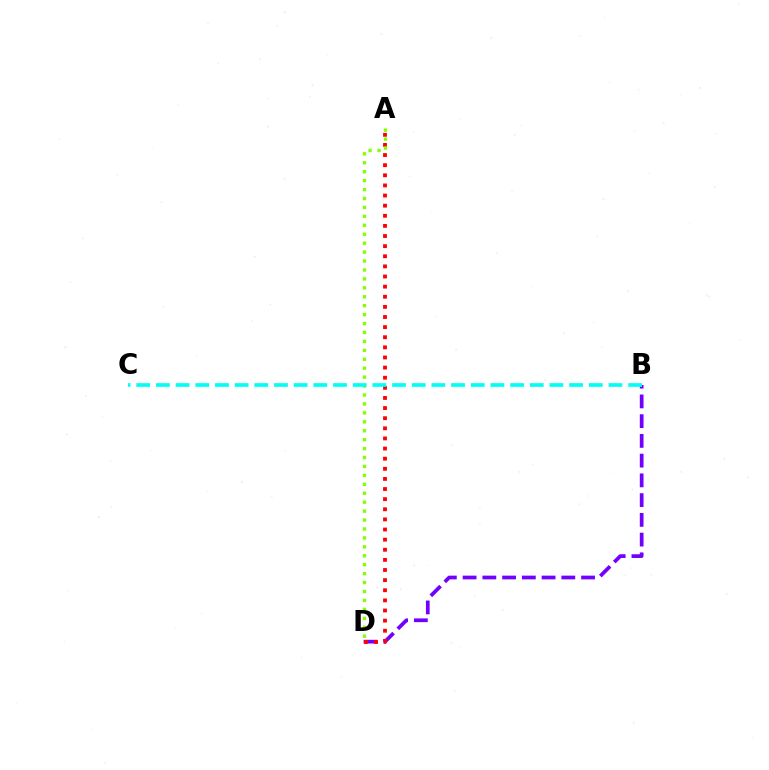{('B', 'D'): [{'color': '#7200ff', 'line_style': 'dashed', 'thickness': 2.68}], ('A', 'D'): [{'color': '#ff0000', 'line_style': 'dotted', 'thickness': 2.75}, {'color': '#84ff00', 'line_style': 'dotted', 'thickness': 2.43}], ('B', 'C'): [{'color': '#00fff6', 'line_style': 'dashed', 'thickness': 2.67}]}